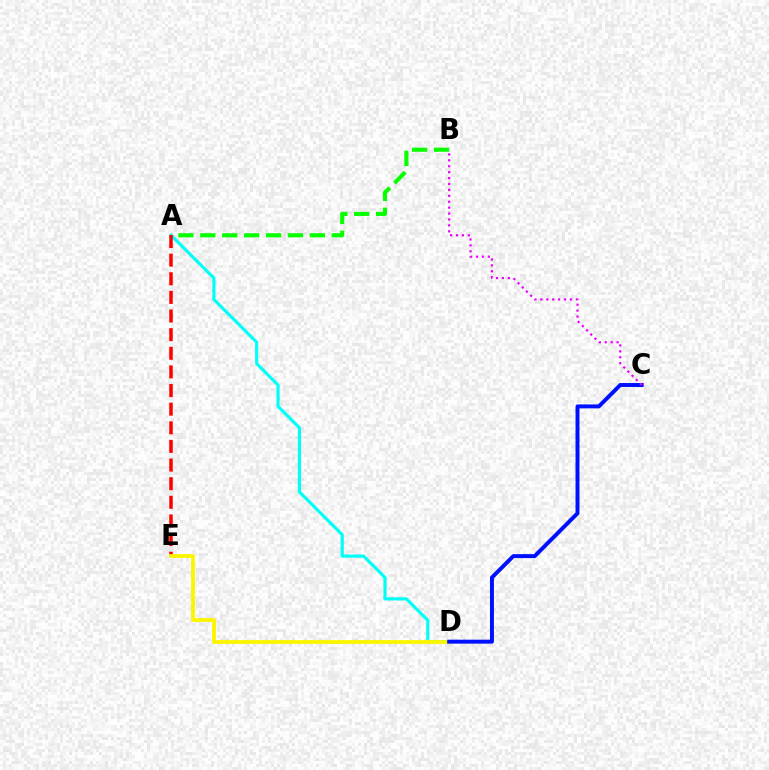{('A', 'B'): [{'color': '#08ff00', 'line_style': 'dashed', 'thickness': 2.98}], ('A', 'D'): [{'color': '#00fff6', 'line_style': 'solid', 'thickness': 2.27}], ('A', 'E'): [{'color': '#ff0000', 'line_style': 'dashed', 'thickness': 2.53}], ('D', 'E'): [{'color': '#fcf500', 'line_style': 'solid', 'thickness': 2.75}], ('C', 'D'): [{'color': '#0010ff', 'line_style': 'solid', 'thickness': 2.85}], ('B', 'C'): [{'color': '#ee00ff', 'line_style': 'dotted', 'thickness': 1.61}]}